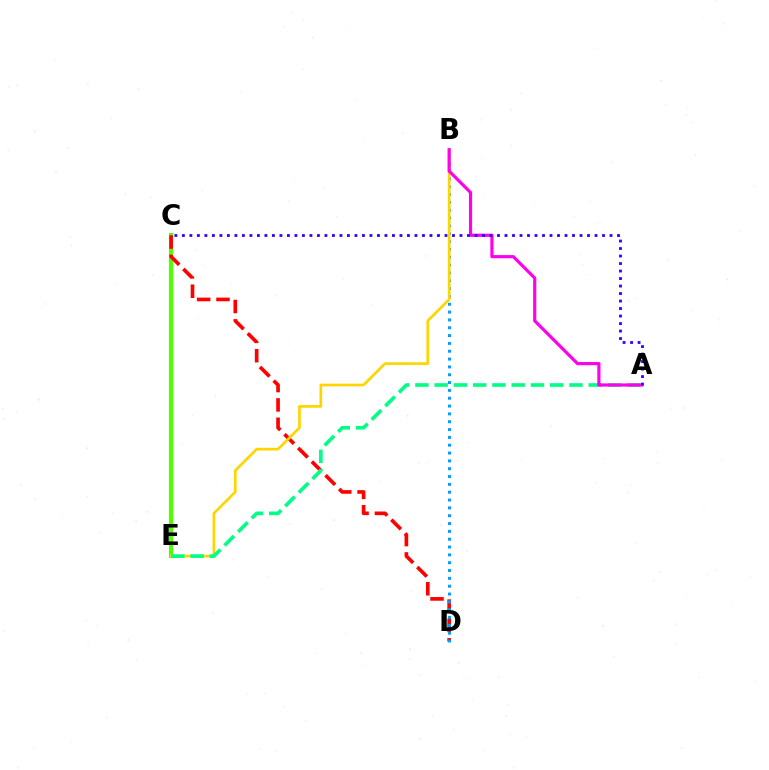{('C', 'E'): [{'color': '#4fff00', 'line_style': 'solid', 'thickness': 2.97}], ('C', 'D'): [{'color': '#ff0000', 'line_style': 'dashed', 'thickness': 2.63}], ('B', 'D'): [{'color': '#009eff', 'line_style': 'dotted', 'thickness': 2.13}], ('B', 'E'): [{'color': '#ffd500', 'line_style': 'solid', 'thickness': 1.94}], ('A', 'E'): [{'color': '#00ff86', 'line_style': 'dashed', 'thickness': 2.62}], ('A', 'B'): [{'color': '#ff00ed', 'line_style': 'solid', 'thickness': 2.28}], ('A', 'C'): [{'color': '#3700ff', 'line_style': 'dotted', 'thickness': 2.04}]}